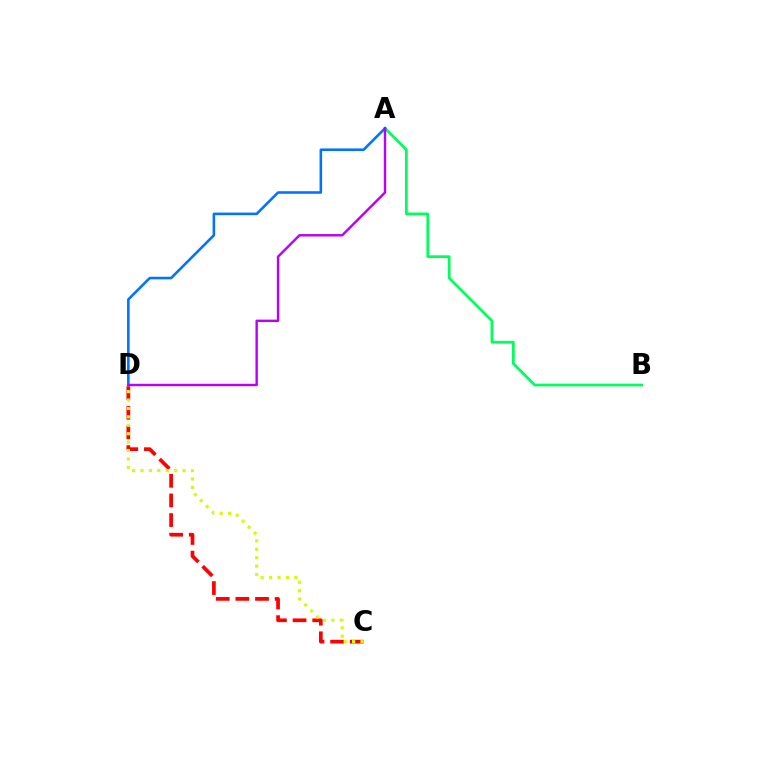{('C', 'D'): [{'color': '#ff0000', 'line_style': 'dashed', 'thickness': 2.67}, {'color': '#d1ff00', 'line_style': 'dotted', 'thickness': 2.29}], ('A', 'B'): [{'color': '#00ff5c', 'line_style': 'solid', 'thickness': 1.99}], ('A', 'D'): [{'color': '#0074ff', 'line_style': 'solid', 'thickness': 1.87}, {'color': '#b900ff', 'line_style': 'solid', 'thickness': 1.75}]}